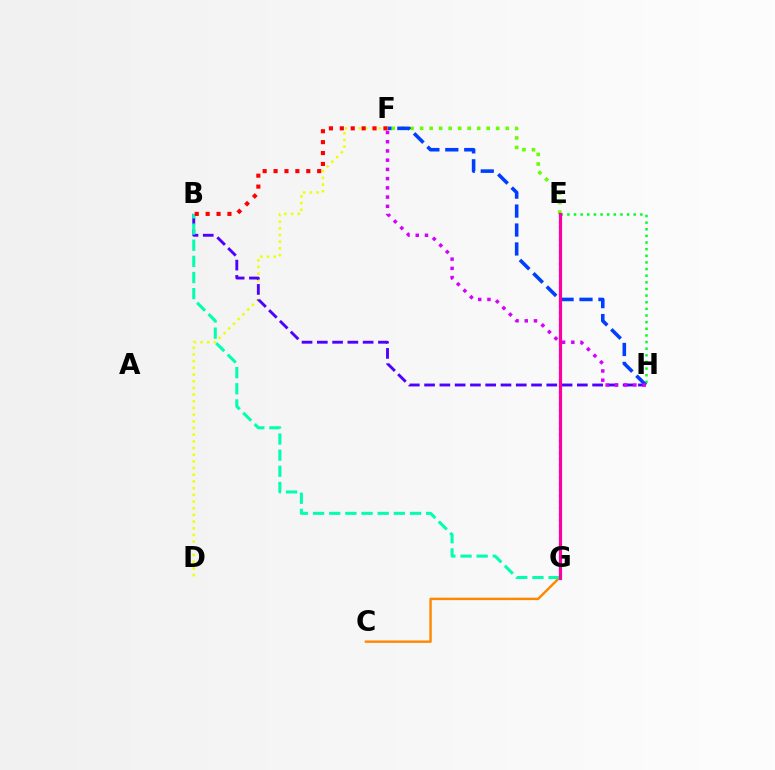{('E', 'H'): [{'color': '#00ff27', 'line_style': 'dotted', 'thickness': 1.8}], ('C', 'G'): [{'color': '#ff8800', 'line_style': 'solid', 'thickness': 1.74}], ('E', 'F'): [{'color': '#66ff00', 'line_style': 'dotted', 'thickness': 2.58}], ('F', 'H'): [{'color': '#003fff', 'line_style': 'dashed', 'thickness': 2.57}, {'color': '#d600ff', 'line_style': 'dotted', 'thickness': 2.51}], ('E', 'G'): [{'color': '#00c7ff', 'line_style': 'dotted', 'thickness': 1.66}, {'color': '#ff00a0', 'line_style': 'solid', 'thickness': 2.29}], ('D', 'F'): [{'color': '#eeff00', 'line_style': 'dotted', 'thickness': 1.82}], ('B', 'H'): [{'color': '#4f00ff', 'line_style': 'dashed', 'thickness': 2.08}], ('B', 'G'): [{'color': '#00ffaf', 'line_style': 'dashed', 'thickness': 2.19}], ('B', 'F'): [{'color': '#ff0000', 'line_style': 'dotted', 'thickness': 2.96}]}